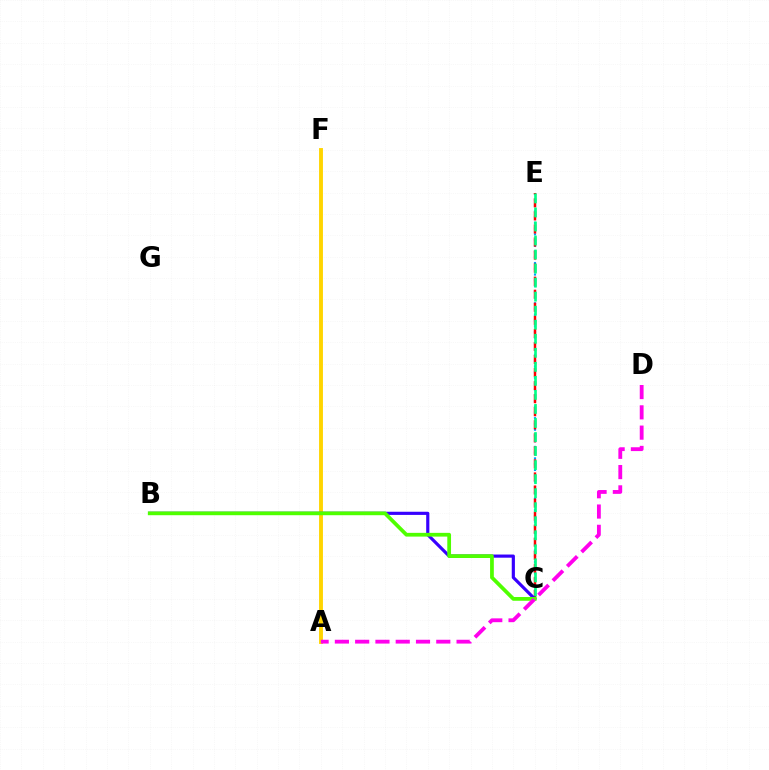{('A', 'F'): [{'color': '#ffd500', 'line_style': 'solid', 'thickness': 2.79}], ('C', 'E'): [{'color': '#009eff', 'line_style': 'dotted', 'thickness': 1.56}, {'color': '#ff0000', 'line_style': 'dashed', 'thickness': 1.77}, {'color': '#00ff86', 'line_style': 'dashed', 'thickness': 1.91}], ('B', 'C'): [{'color': '#3700ff', 'line_style': 'solid', 'thickness': 2.28}, {'color': '#4fff00', 'line_style': 'solid', 'thickness': 2.7}], ('A', 'D'): [{'color': '#ff00ed', 'line_style': 'dashed', 'thickness': 2.75}]}